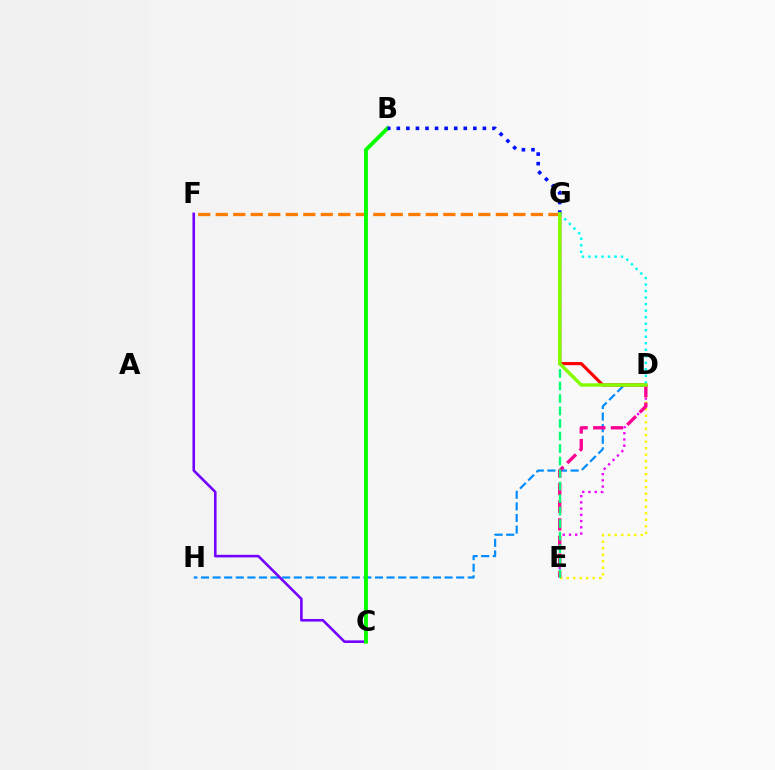{('D', 'E'): [{'color': '#ee00ff', 'line_style': 'dotted', 'thickness': 1.69}, {'color': '#fcf500', 'line_style': 'dotted', 'thickness': 1.77}, {'color': '#ff0094', 'line_style': 'dashed', 'thickness': 2.4}], ('D', 'H'): [{'color': '#008cff', 'line_style': 'dashed', 'thickness': 1.58}], ('F', 'G'): [{'color': '#ff7c00', 'line_style': 'dashed', 'thickness': 2.38}], ('D', 'G'): [{'color': '#ff0000', 'line_style': 'solid', 'thickness': 2.28}, {'color': '#00fff6', 'line_style': 'dotted', 'thickness': 1.77}, {'color': '#84ff00', 'line_style': 'solid', 'thickness': 2.46}], ('C', 'F'): [{'color': '#7200ff', 'line_style': 'solid', 'thickness': 1.86}], ('E', 'G'): [{'color': '#00ff74', 'line_style': 'dashed', 'thickness': 1.7}], ('B', 'C'): [{'color': '#08ff00', 'line_style': 'solid', 'thickness': 2.79}], ('B', 'G'): [{'color': '#0010ff', 'line_style': 'dotted', 'thickness': 2.6}]}